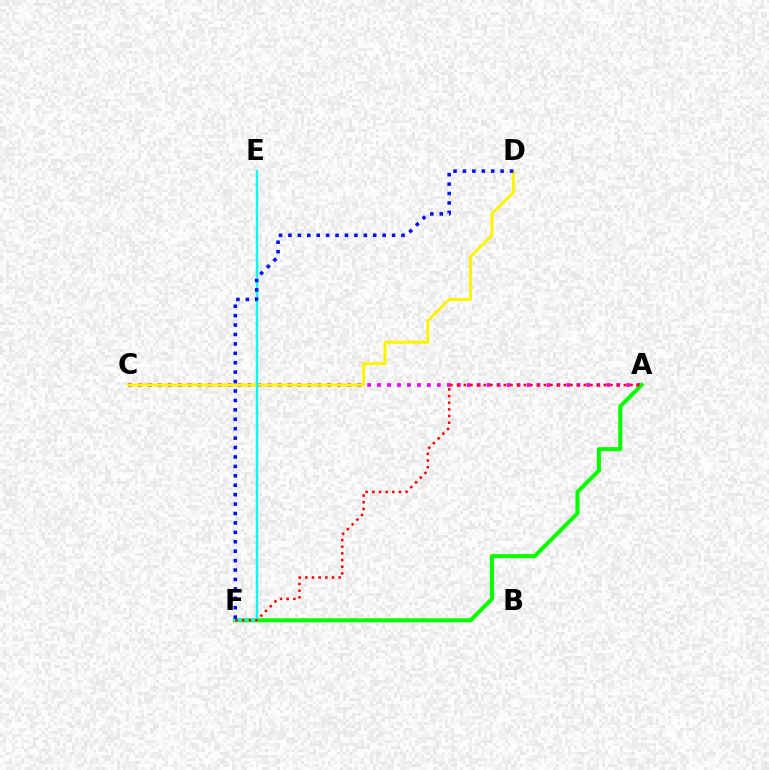{('A', 'C'): [{'color': '#ee00ff', 'line_style': 'dotted', 'thickness': 2.71}], ('C', 'D'): [{'color': '#fcf500', 'line_style': 'solid', 'thickness': 2.18}], ('A', 'F'): [{'color': '#08ff00', 'line_style': 'solid', 'thickness': 2.93}, {'color': '#ff0000', 'line_style': 'dotted', 'thickness': 1.81}], ('E', 'F'): [{'color': '#00fff6', 'line_style': 'solid', 'thickness': 1.77}], ('D', 'F'): [{'color': '#0010ff', 'line_style': 'dotted', 'thickness': 2.56}]}